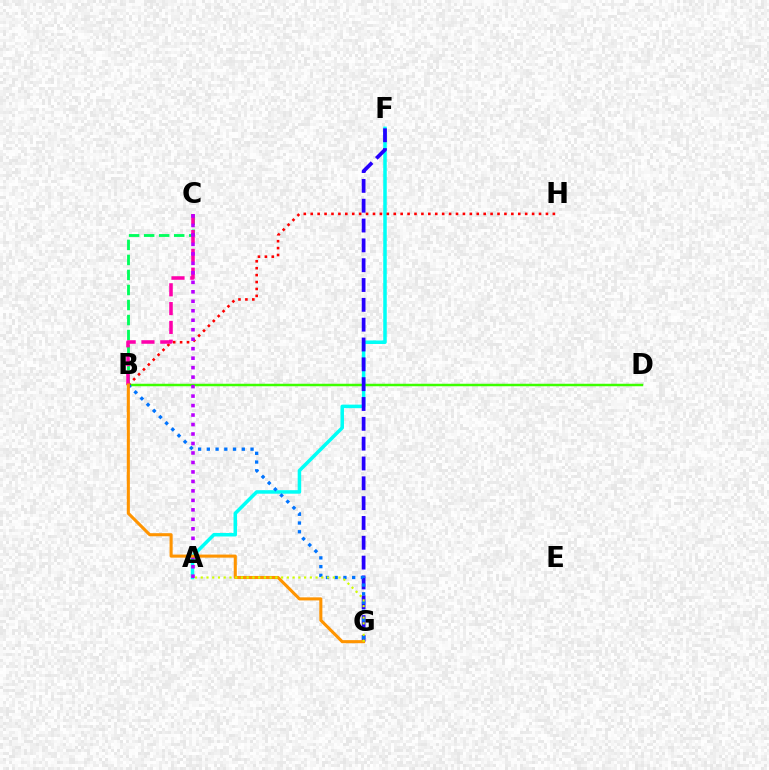{('A', 'F'): [{'color': '#00fff6', 'line_style': 'solid', 'thickness': 2.53}], ('B', 'C'): [{'color': '#00ff5c', 'line_style': 'dashed', 'thickness': 2.04}, {'color': '#ff00ac', 'line_style': 'dashed', 'thickness': 2.55}], ('B', 'D'): [{'color': '#3dff00', 'line_style': 'solid', 'thickness': 1.79}], ('B', 'H'): [{'color': '#ff0000', 'line_style': 'dotted', 'thickness': 1.88}], ('F', 'G'): [{'color': '#2500ff', 'line_style': 'dashed', 'thickness': 2.69}], ('A', 'C'): [{'color': '#b900ff', 'line_style': 'dotted', 'thickness': 2.58}], ('B', 'G'): [{'color': '#0074ff', 'line_style': 'dotted', 'thickness': 2.38}, {'color': '#ff9400', 'line_style': 'solid', 'thickness': 2.21}], ('A', 'G'): [{'color': '#d1ff00', 'line_style': 'dotted', 'thickness': 1.56}]}